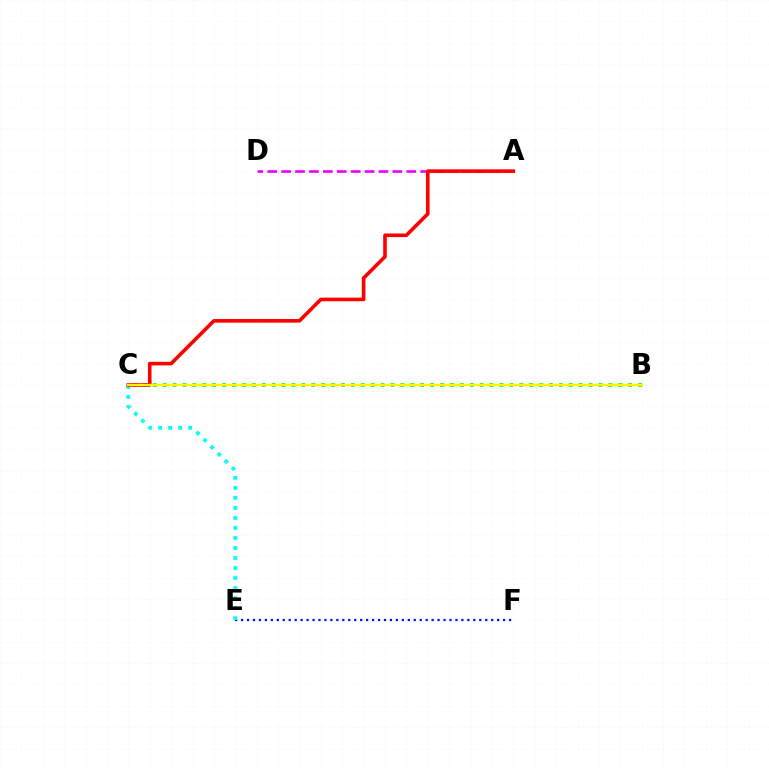{('E', 'F'): [{'color': '#0010ff', 'line_style': 'dotted', 'thickness': 1.62}], ('A', 'D'): [{'color': '#ee00ff', 'line_style': 'dashed', 'thickness': 1.89}], ('C', 'E'): [{'color': '#00fff6', 'line_style': 'dotted', 'thickness': 2.72}], ('B', 'C'): [{'color': '#08ff00', 'line_style': 'dotted', 'thickness': 2.69}, {'color': '#fcf500', 'line_style': 'solid', 'thickness': 1.58}], ('A', 'C'): [{'color': '#ff0000', 'line_style': 'solid', 'thickness': 2.6}]}